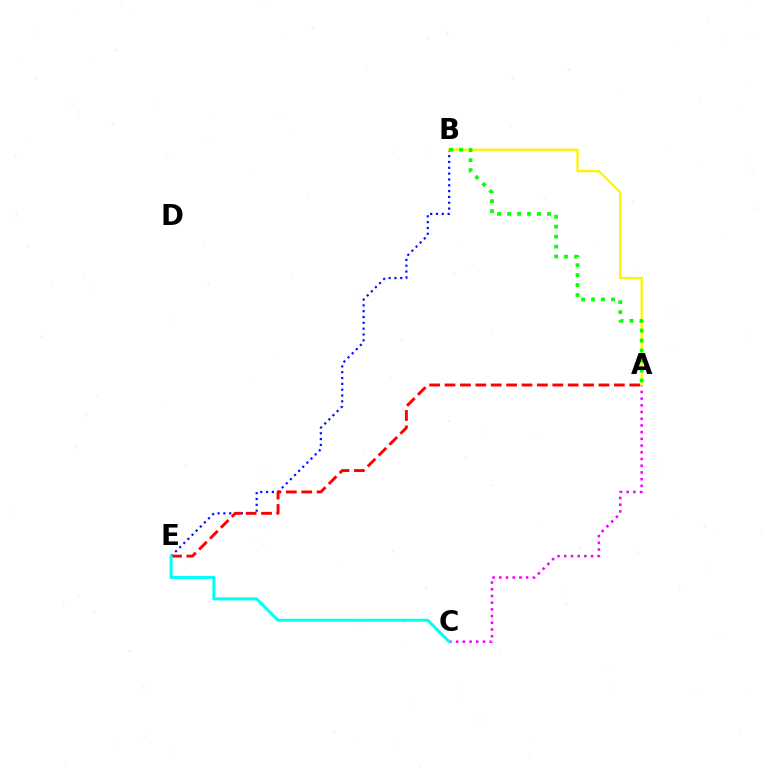{('A', 'C'): [{'color': '#ee00ff', 'line_style': 'dotted', 'thickness': 1.82}], ('B', 'E'): [{'color': '#0010ff', 'line_style': 'dotted', 'thickness': 1.58}], ('A', 'B'): [{'color': '#fcf500', 'line_style': 'solid', 'thickness': 1.64}, {'color': '#08ff00', 'line_style': 'dotted', 'thickness': 2.71}], ('A', 'E'): [{'color': '#ff0000', 'line_style': 'dashed', 'thickness': 2.09}], ('C', 'E'): [{'color': '#00fff6', 'line_style': 'solid', 'thickness': 2.16}]}